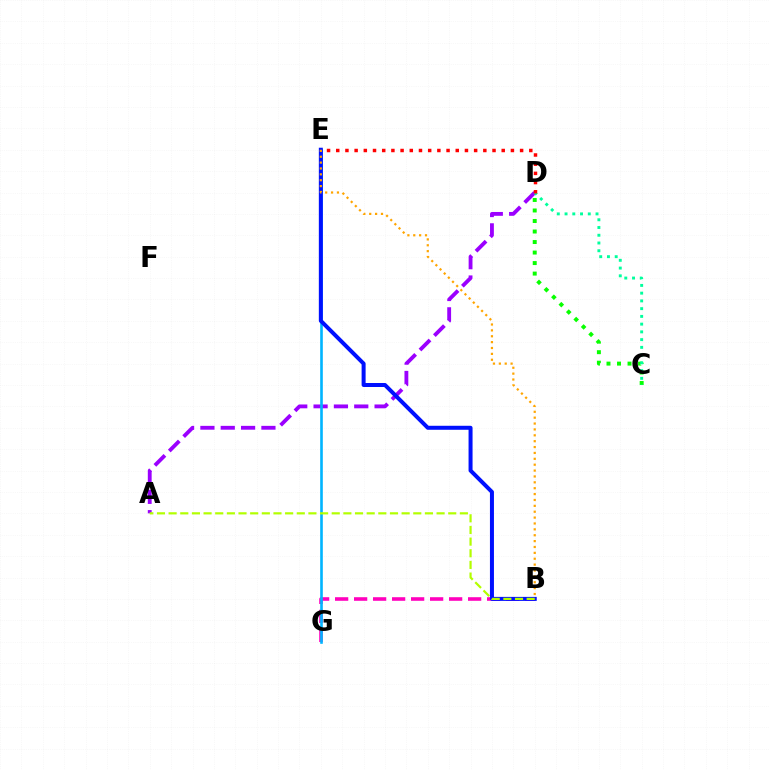{('B', 'G'): [{'color': '#ff00bd', 'line_style': 'dashed', 'thickness': 2.58}], ('C', 'D'): [{'color': '#08ff00', 'line_style': 'dotted', 'thickness': 2.86}, {'color': '#00ff9d', 'line_style': 'dotted', 'thickness': 2.1}], ('A', 'D'): [{'color': '#9b00ff', 'line_style': 'dashed', 'thickness': 2.76}], ('E', 'G'): [{'color': '#00b5ff', 'line_style': 'solid', 'thickness': 1.89}], ('B', 'E'): [{'color': '#0010ff', 'line_style': 'solid', 'thickness': 2.88}, {'color': '#ffa500', 'line_style': 'dotted', 'thickness': 1.6}], ('A', 'B'): [{'color': '#b3ff00', 'line_style': 'dashed', 'thickness': 1.58}], ('D', 'E'): [{'color': '#ff0000', 'line_style': 'dotted', 'thickness': 2.5}]}